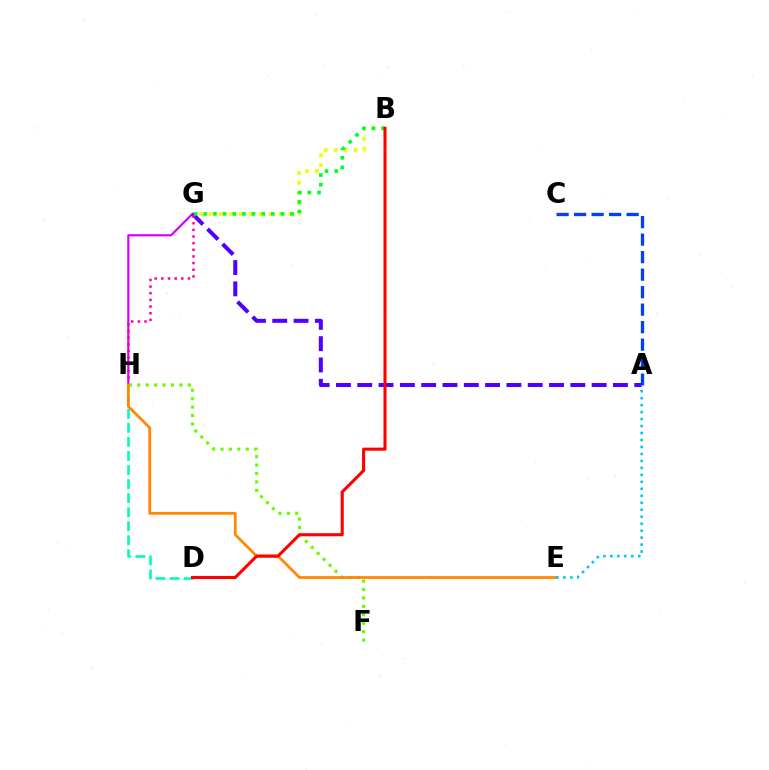{('A', 'C'): [{'color': '#003fff', 'line_style': 'dashed', 'thickness': 2.38}], ('G', 'H'): [{'color': '#d600ff', 'line_style': 'solid', 'thickness': 1.58}, {'color': '#ff00a0', 'line_style': 'dotted', 'thickness': 1.81}], ('D', 'H'): [{'color': '#00ffaf', 'line_style': 'dashed', 'thickness': 1.91}], ('A', 'G'): [{'color': '#4f00ff', 'line_style': 'dashed', 'thickness': 2.89}], ('F', 'H'): [{'color': '#66ff00', 'line_style': 'dotted', 'thickness': 2.29}], ('E', 'H'): [{'color': '#ff8800', 'line_style': 'solid', 'thickness': 1.99}], ('B', 'G'): [{'color': '#eeff00', 'line_style': 'dotted', 'thickness': 2.7}, {'color': '#00ff27', 'line_style': 'dotted', 'thickness': 2.62}], ('A', 'E'): [{'color': '#00c7ff', 'line_style': 'dotted', 'thickness': 1.89}], ('B', 'D'): [{'color': '#ff0000', 'line_style': 'solid', 'thickness': 2.22}]}